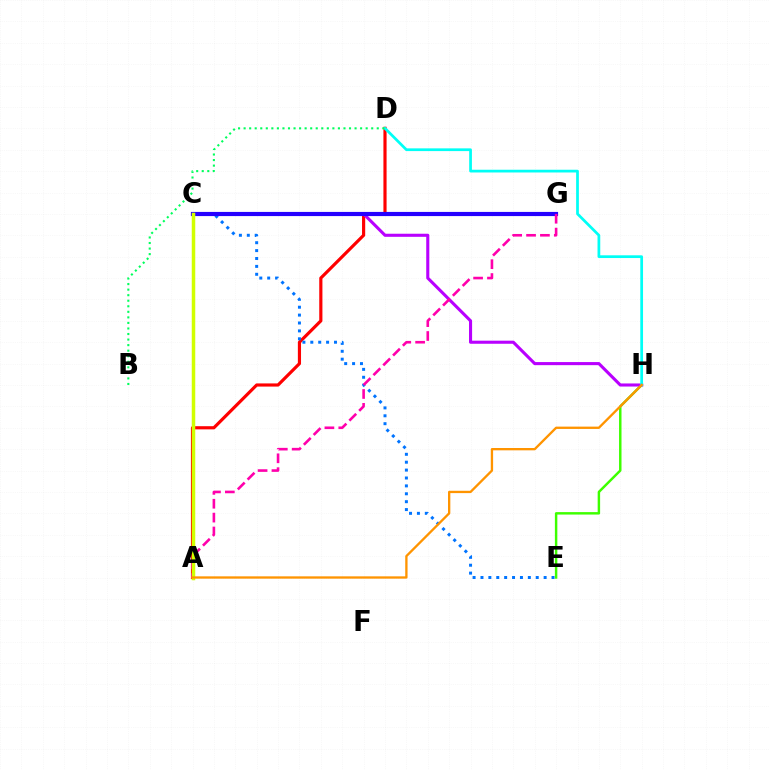{('A', 'D'): [{'color': '#ff0000', 'line_style': 'solid', 'thickness': 2.28}], ('E', 'H'): [{'color': '#3dff00', 'line_style': 'solid', 'thickness': 1.76}], ('C', 'H'): [{'color': '#b900ff', 'line_style': 'solid', 'thickness': 2.22}], ('C', 'E'): [{'color': '#0074ff', 'line_style': 'dotted', 'thickness': 2.15}], ('C', 'G'): [{'color': '#2500ff', 'line_style': 'solid', 'thickness': 3.0}], ('D', 'H'): [{'color': '#00fff6', 'line_style': 'solid', 'thickness': 1.97}], ('A', 'G'): [{'color': '#ff00ac', 'line_style': 'dashed', 'thickness': 1.88}], ('B', 'D'): [{'color': '#00ff5c', 'line_style': 'dotted', 'thickness': 1.51}], ('A', 'C'): [{'color': '#d1ff00', 'line_style': 'solid', 'thickness': 2.52}], ('A', 'H'): [{'color': '#ff9400', 'line_style': 'solid', 'thickness': 1.67}]}